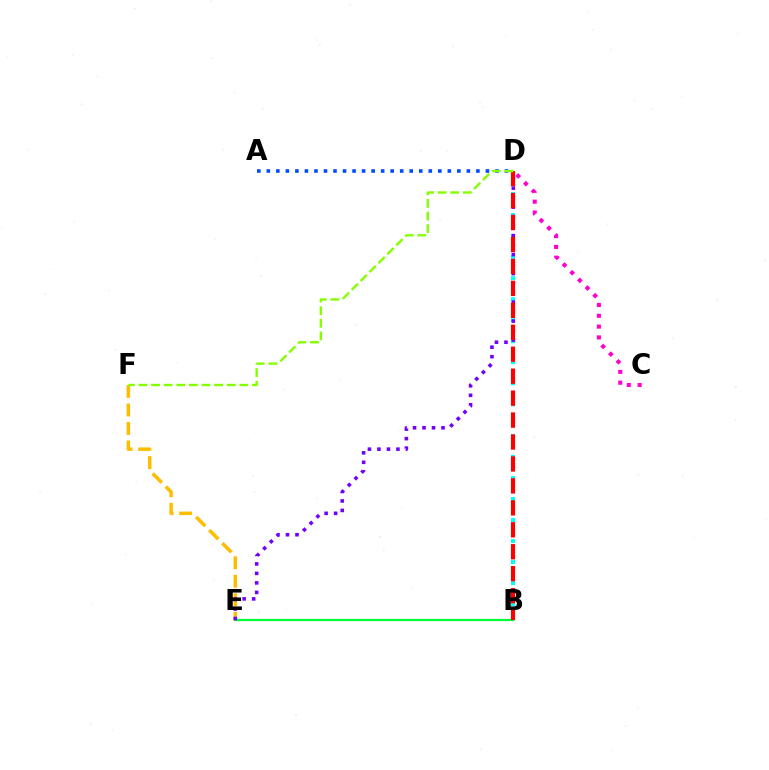{('A', 'D'): [{'color': '#004bff', 'line_style': 'dotted', 'thickness': 2.59}], ('B', 'E'): [{'color': '#00ff39', 'line_style': 'solid', 'thickness': 1.63}], ('E', 'F'): [{'color': '#ffbd00', 'line_style': 'dashed', 'thickness': 2.51}], ('B', 'D'): [{'color': '#00fff6', 'line_style': 'dotted', 'thickness': 2.86}, {'color': '#ff0000', 'line_style': 'dashed', 'thickness': 2.98}], ('C', 'D'): [{'color': '#ff00cf', 'line_style': 'dotted', 'thickness': 2.94}], ('D', 'E'): [{'color': '#7200ff', 'line_style': 'dotted', 'thickness': 2.58}], ('D', 'F'): [{'color': '#84ff00', 'line_style': 'dashed', 'thickness': 1.71}]}